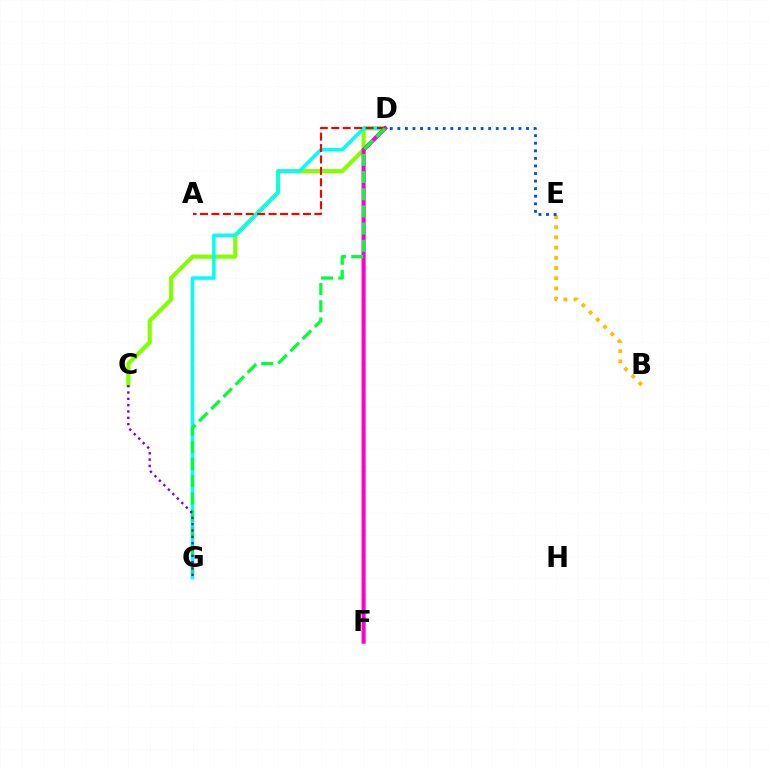{('B', 'E'): [{'color': '#ffbd00', 'line_style': 'dotted', 'thickness': 2.77}], ('C', 'D'): [{'color': '#84ff00', 'line_style': 'solid', 'thickness': 3.0}], ('D', 'G'): [{'color': '#00fff6', 'line_style': 'solid', 'thickness': 2.54}, {'color': '#00ff39', 'line_style': 'dashed', 'thickness': 2.34}], ('D', 'F'): [{'color': '#ff00cf', 'line_style': 'solid', 'thickness': 2.97}], ('A', 'D'): [{'color': '#ff0000', 'line_style': 'dashed', 'thickness': 1.55}], ('D', 'E'): [{'color': '#004bff', 'line_style': 'dotted', 'thickness': 2.06}], ('C', 'G'): [{'color': '#7200ff', 'line_style': 'dotted', 'thickness': 1.72}]}